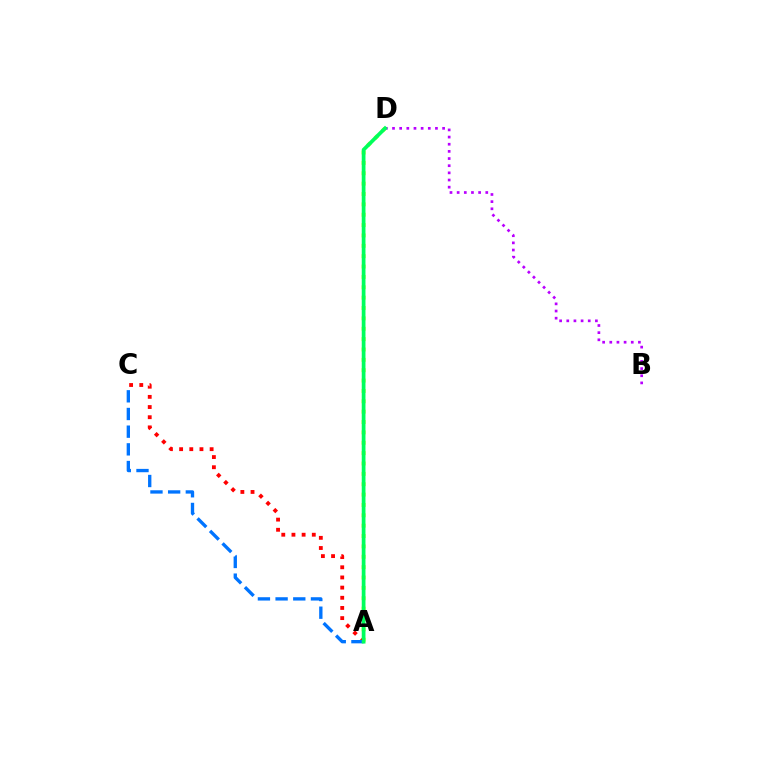{('A', 'D'): [{'color': '#d1ff00', 'line_style': 'dotted', 'thickness': 2.82}, {'color': '#00ff5c', 'line_style': 'solid', 'thickness': 2.69}], ('A', 'C'): [{'color': '#ff0000', 'line_style': 'dotted', 'thickness': 2.76}, {'color': '#0074ff', 'line_style': 'dashed', 'thickness': 2.4}], ('B', 'D'): [{'color': '#b900ff', 'line_style': 'dotted', 'thickness': 1.94}]}